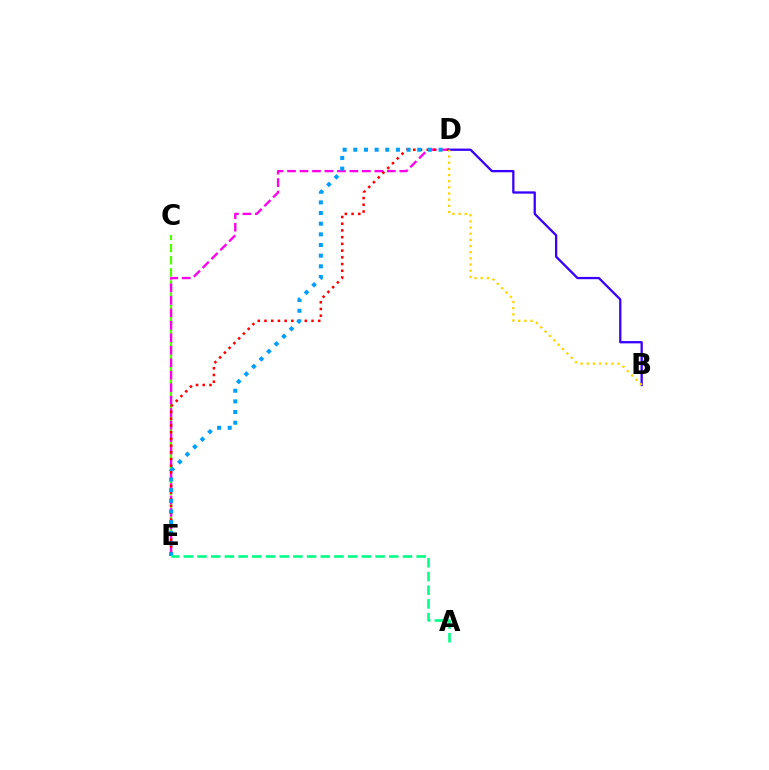{('C', 'E'): [{'color': '#4fff00', 'line_style': 'dashed', 'thickness': 1.65}], ('D', 'E'): [{'color': '#ff00ed', 'line_style': 'dashed', 'thickness': 1.69}, {'color': '#ff0000', 'line_style': 'dotted', 'thickness': 1.83}, {'color': '#009eff', 'line_style': 'dotted', 'thickness': 2.9}], ('A', 'E'): [{'color': '#00ff86', 'line_style': 'dashed', 'thickness': 1.86}], ('B', 'D'): [{'color': '#3700ff', 'line_style': 'solid', 'thickness': 1.65}, {'color': '#ffd500', 'line_style': 'dotted', 'thickness': 1.67}]}